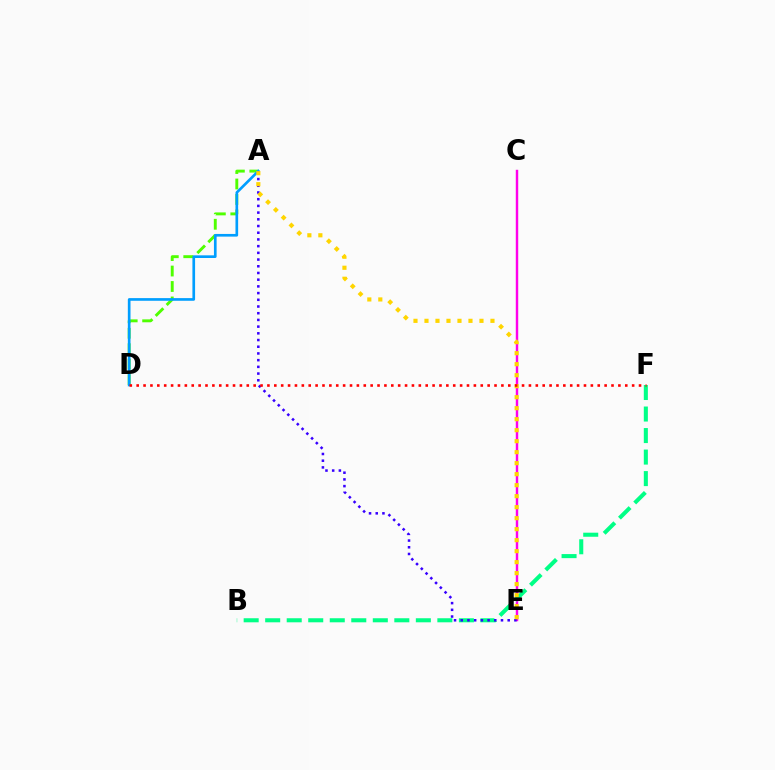{('C', 'E'): [{'color': '#ff00ed', 'line_style': 'solid', 'thickness': 1.75}], ('B', 'F'): [{'color': '#00ff86', 'line_style': 'dashed', 'thickness': 2.92}], ('A', 'D'): [{'color': '#4fff00', 'line_style': 'dashed', 'thickness': 2.1}, {'color': '#009eff', 'line_style': 'solid', 'thickness': 1.92}], ('A', 'E'): [{'color': '#3700ff', 'line_style': 'dotted', 'thickness': 1.82}, {'color': '#ffd500', 'line_style': 'dotted', 'thickness': 2.99}], ('D', 'F'): [{'color': '#ff0000', 'line_style': 'dotted', 'thickness': 1.87}]}